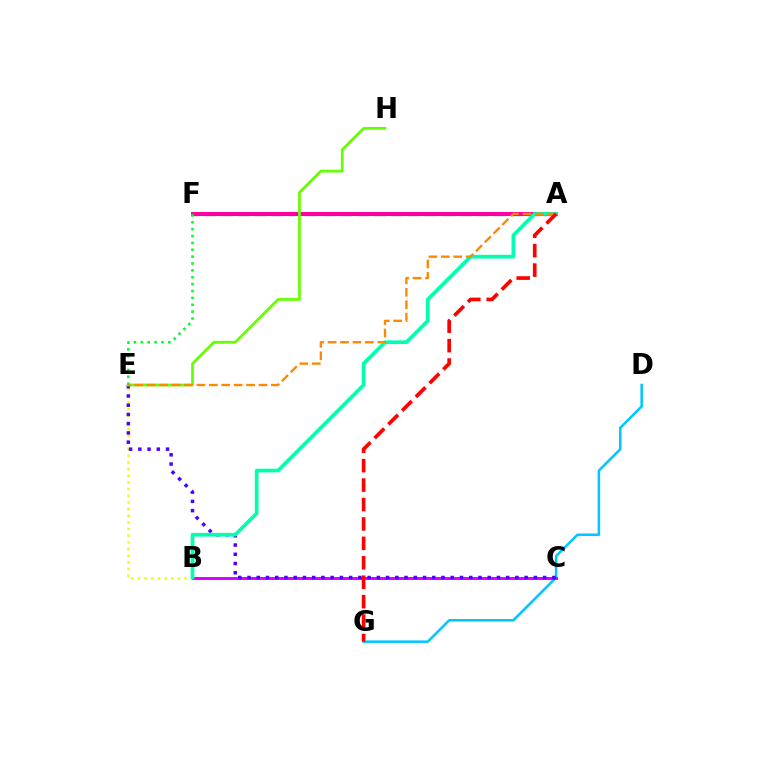{('A', 'F'): [{'color': '#003fff', 'line_style': 'dashed', 'thickness': 2.32}, {'color': '#ff00a0', 'line_style': 'solid', 'thickness': 2.93}], ('D', 'G'): [{'color': '#00c7ff', 'line_style': 'solid', 'thickness': 1.83}], ('B', 'E'): [{'color': '#eeff00', 'line_style': 'dotted', 'thickness': 1.81}], ('B', 'C'): [{'color': '#d600ff', 'line_style': 'solid', 'thickness': 2.1}], ('C', 'E'): [{'color': '#4f00ff', 'line_style': 'dotted', 'thickness': 2.51}], ('E', 'H'): [{'color': '#66ff00', 'line_style': 'solid', 'thickness': 1.98}], ('A', 'B'): [{'color': '#00ffaf', 'line_style': 'solid', 'thickness': 2.66}], ('E', 'F'): [{'color': '#00ff27', 'line_style': 'dotted', 'thickness': 1.87}], ('A', 'E'): [{'color': '#ff8800', 'line_style': 'dashed', 'thickness': 1.69}], ('A', 'G'): [{'color': '#ff0000', 'line_style': 'dashed', 'thickness': 2.64}]}